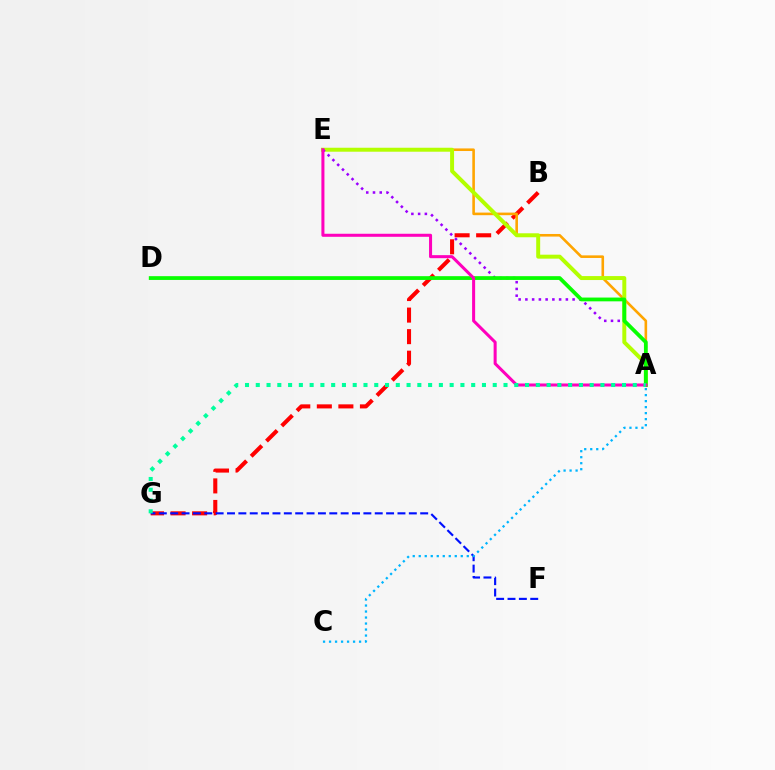{('B', 'G'): [{'color': '#ff0000', 'line_style': 'dashed', 'thickness': 2.93}], ('A', 'E'): [{'color': '#ffa500', 'line_style': 'solid', 'thickness': 1.87}, {'color': '#b3ff00', 'line_style': 'solid', 'thickness': 2.85}, {'color': '#9b00ff', 'line_style': 'dotted', 'thickness': 1.83}, {'color': '#ff00bd', 'line_style': 'solid', 'thickness': 2.18}], ('F', 'G'): [{'color': '#0010ff', 'line_style': 'dashed', 'thickness': 1.54}], ('A', 'C'): [{'color': '#00b5ff', 'line_style': 'dotted', 'thickness': 1.63}], ('A', 'D'): [{'color': '#08ff00', 'line_style': 'solid', 'thickness': 2.72}], ('A', 'G'): [{'color': '#00ff9d', 'line_style': 'dotted', 'thickness': 2.93}]}